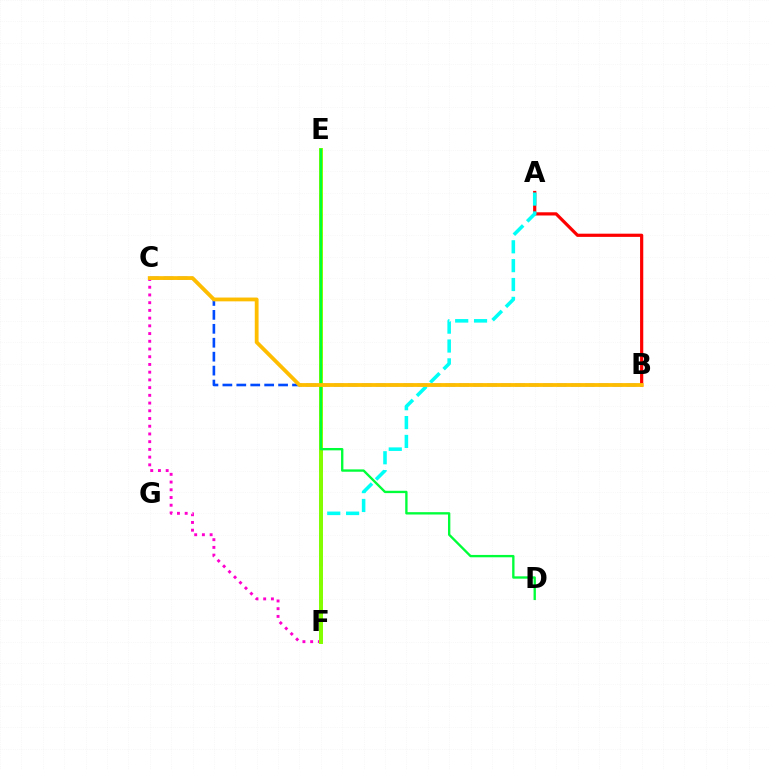{('B', 'C'): [{'color': '#004bff', 'line_style': 'dashed', 'thickness': 1.89}, {'color': '#ffbd00', 'line_style': 'solid', 'thickness': 2.74}], ('E', 'F'): [{'color': '#7200ff', 'line_style': 'dashed', 'thickness': 2.56}, {'color': '#84ff00', 'line_style': 'solid', 'thickness': 2.85}], ('A', 'B'): [{'color': '#ff0000', 'line_style': 'solid', 'thickness': 2.3}], ('A', 'F'): [{'color': '#00fff6', 'line_style': 'dashed', 'thickness': 2.56}], ('C', 'F'): [{'color': '#ff00cf', 'line_style': 'dotted', 'thickness': 2.1}], ('D', 'E'): [{'color': '#00ff39', 'line_style': 'solid', 'thickness': 1.69}]}